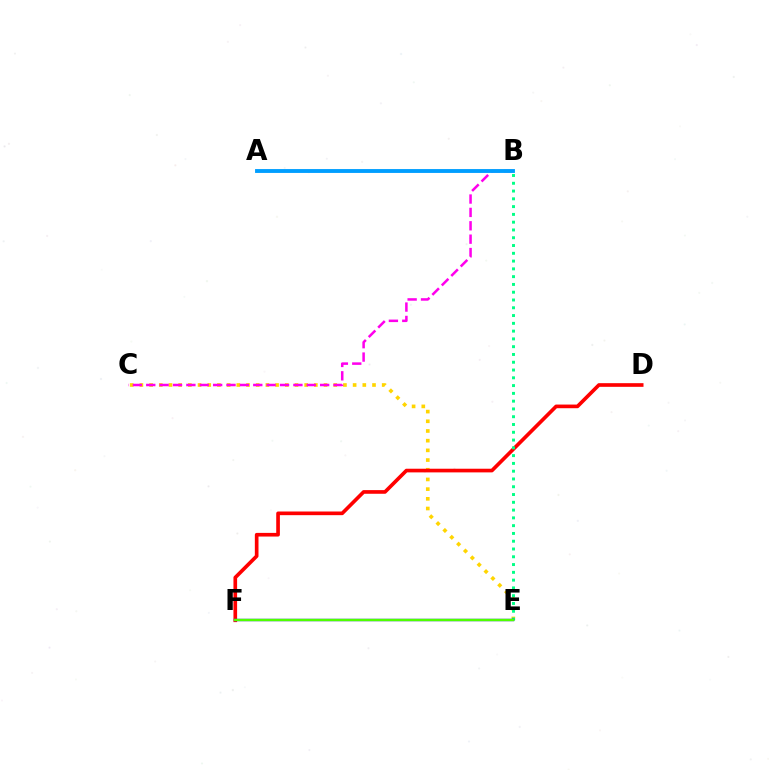{('C', 'E'): [{'color': '#ffd500', 'line_style': 'dotted', 'thickness': 2.63}], ('B', 'C'): [{'color': '#ff00ed', 'line_style': 'dashed', 'thickness': 1.82}], ('D', 'F'): [{'color': '#ff0000', 'line_style': 'solid', 'thickness': 2.63}], ('A', 'B'): [{'color': '#009eff', 'line_style': 'solid', 'thickness': 2.78}], ('B', 'E'): [{'color': '#00ff86', 'line_style': 'dotted', 'thickness': 2.11}], ('E', 'F'): [{'color': '#3700ff', 'line_style': 'solid', 'thickness': 1.7}, {'color': '#4fff00', 'line_style': 'solid', 'thickness': 1.74}]}